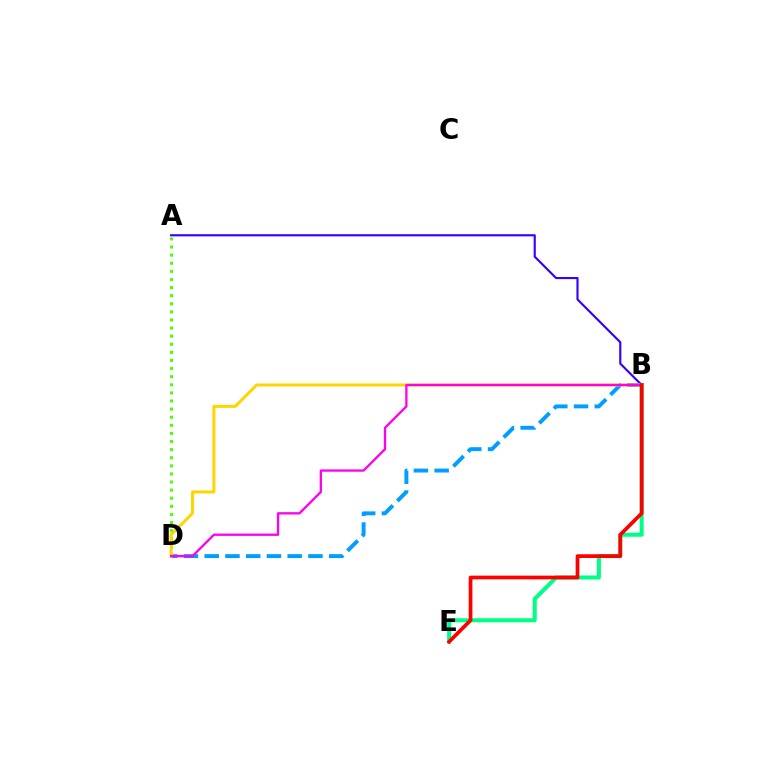{('B', 'E'): [{'color': '#00ff86', 'line_style': 'solid', 'thickness': 2.91}, {'color': '#ff0000', 'line_style': 'solid', 'thickness': 2.68}], ('A', 'B'): [{'color': '#3700ff', 'line_style': 'solid', 'thickness': 1.55}], ('B', 'D'): [{'color': '#009eff', 'line_style': 'dashed', 'thickness': 2.82}, {'color': '#ffd500', 'line_style': 'solid', 'thickness': 2.15}, {'color': '#ff00ed', 'line_style': 'solid', 'thickness': 1.67}], ('A', 'D'): [{'color': '#4fff00', 'line_style': 'dotted', 'thickness': 2.2}]}